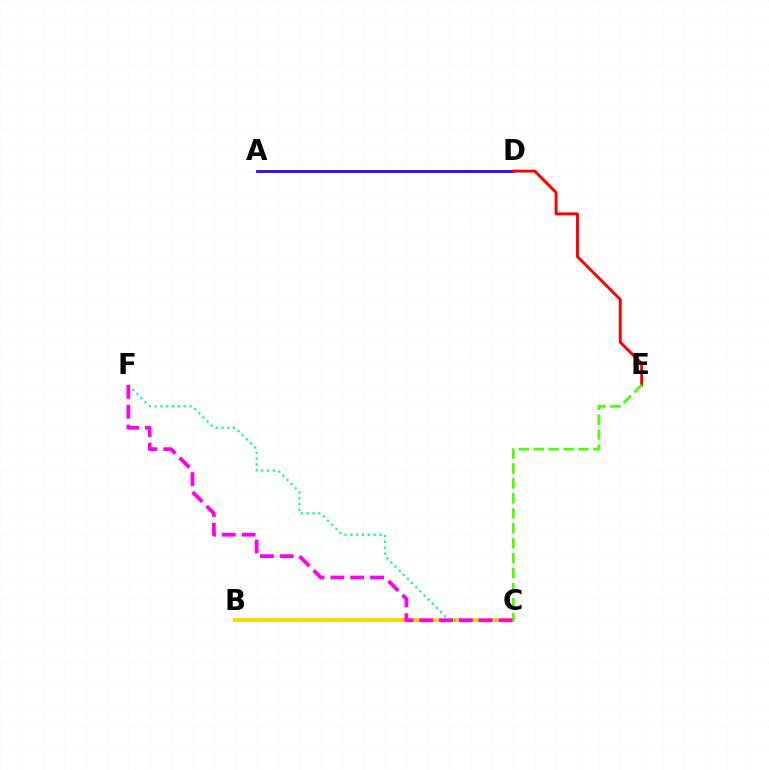{('B', 'C'): [{'color': '#ffd500', 'line_style': 'solid', 'thickness': 2.78}], ('A', 'D'): [{'color': '#009eff', 'line_style': 'solid', 'thickness': 2.12}, {'color': '#3700ff', 'line_style': 'solid', 'thickness': 1.84}], ('D', 'E'): [{'color': '#ff0000', 'line_style': 'solid', 'thickness': 2.11}], ('C', 'E'): [{'color': '#4fff00', 'line_style': 'dashed', 'thickness': 2.03}], ('C', 'F'): [{'color': '#00ff86', 'line_style': 'dotted', 'thickness': 1.58}, {'color': '#ff00ed', 'line_style': 'dashed', 'thickness': 2.69}]}